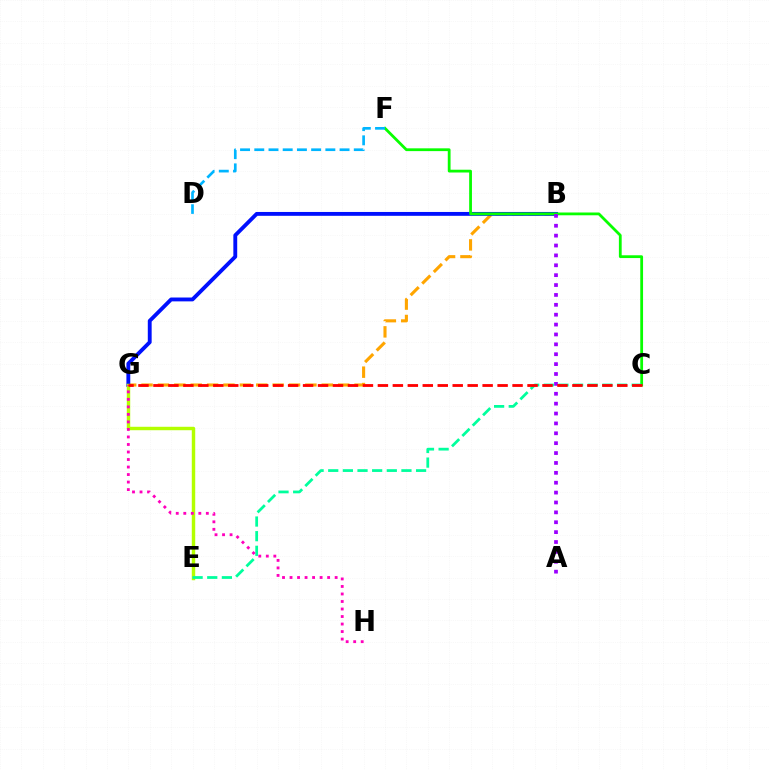{('B', 'G'): [{'color': '#ffa500', 'line_style': 'dashed', 'thickness': 2.23}, {'color': '#0010ff', 'line_style': 'solid', 'thickness': 2.78}], ('C', 'F'): [{'color': '#08ff00', 'line_style': 'solid', 'thickness': 2.01}], ('D', 'F'): [{'color': '#00b5ff', 'line_style': 'dashed', 'thickness': 1.93}], ('E', 'G'): [{'color': '#b3ff00', 'line_style': 'solid', 'thickness': 2.47}], ('C', 'E'): [{'color': '#00ff9d', 'line_style': 'dashed', 'thickness': 1.99}], ('G', 'H'): [{'color': '#ff00bd', 'line_style': 'dotted', 'thickness': 2.04}], ('A', 'B'): [{'color': '#9b00ff', 'line_style': 'dotted', 'thickness': 2.69}], ('C', 'G'): [{'color': '#ff0000', 'line_style': 'dashed', 'thickness': 2.03}]}